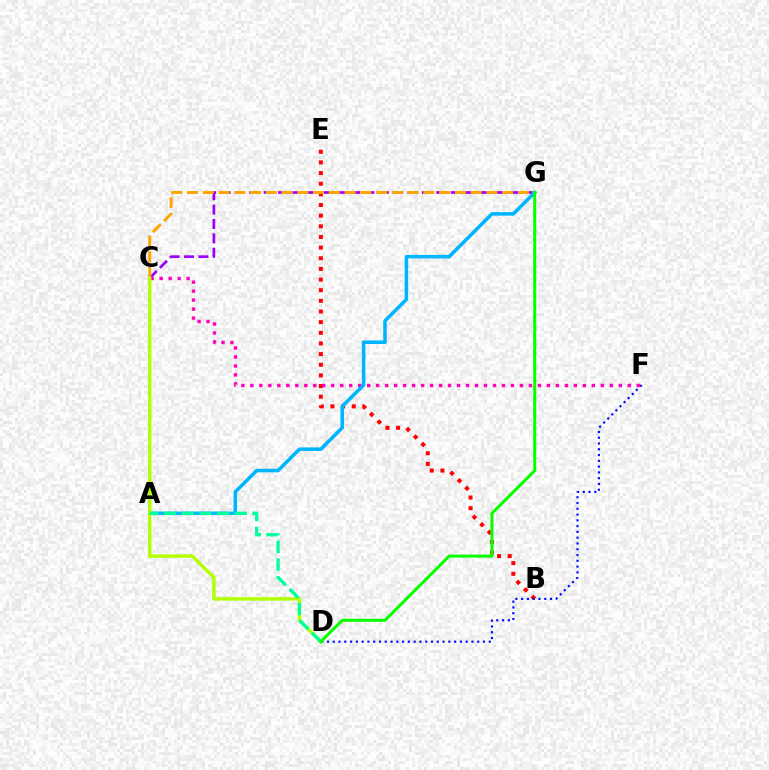{('B', 'E'): [{'color': '#ff0000', 'line_style': 'dotted', 'thickness': 2.89}], ('D', 'F'): [{'color': '#0010ff', 'line_style': 'dotted', 'thickness': 1.57}], ('C', 'G'): [{'color': '#9b00ff', 'line_style': 'dashed', 'thickness': 1.95}, {'color': '#ffa500', 'line_style': 'dashed', 'thickness': 2.14}], ('C', 'F'): [{'color': '#ff00bd', 'line_style': 'dotted', 'thickness': 2.44}], ('A', 'G'): [{'color': '#00b5ff', 'line_style': 'solid', 'thickness': 2.55}], ('C', 'D'): [{'color': '#b3ff00', 'line_style': 'solid', 'thickness': 2.45}], ('A', 'D'): [{'color': '#00ff9d', 'line_style': 'dashed', 'thickness': 2.41}], ('D', 'G'): [{'color': '#08ff00', 'line_style': 'solid', 'thickness': 2.2}]}